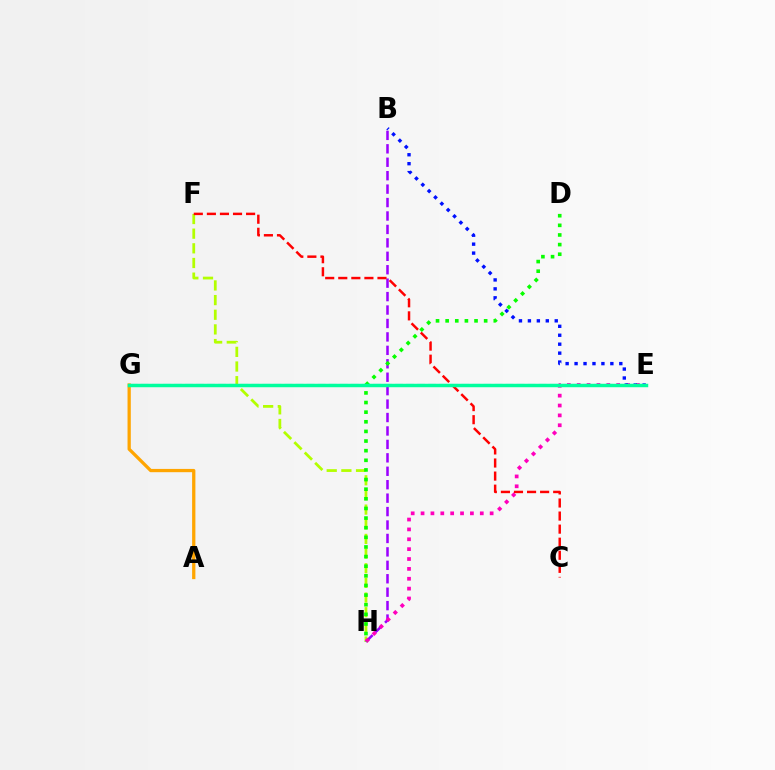{('F', 'H'): [{'color': '#b3ff00', 'line_style': 'dashed', 'thickness': 1.99}], ('B', 'H'): [{'color': '#9b00ff', 'line_style': 'dashed', 'thickness': 1.83}], ('E', 'H'): [{'color': '#ff00bd', 'line_style': 'dotted', 'thickness': 2.68}], ('E', 'G'): [{'color': '#00b5ff', 'line_style': 'dashed', 'thickness': 1.5}, {'color': '#00ff9d', 'line_style': 'solid', 'thickness': 2.49}], ('D', 'H'): [{'color': '#08ff00', 'line_style': 'dotted', 'thickness': 2.62}], ('A', 'G'): [{'color': '#ffa500', 'line_style': 'solid', 'thickness': 2.35}], ('B', 'E'): [{'color': '#0010ff', 'line_style': 'dotted', 'thickness': 2.43}], ('C', 'F'): [{'color': '#ff0000', 'line_style': 'dashed', 'thickness': 1.78}]}